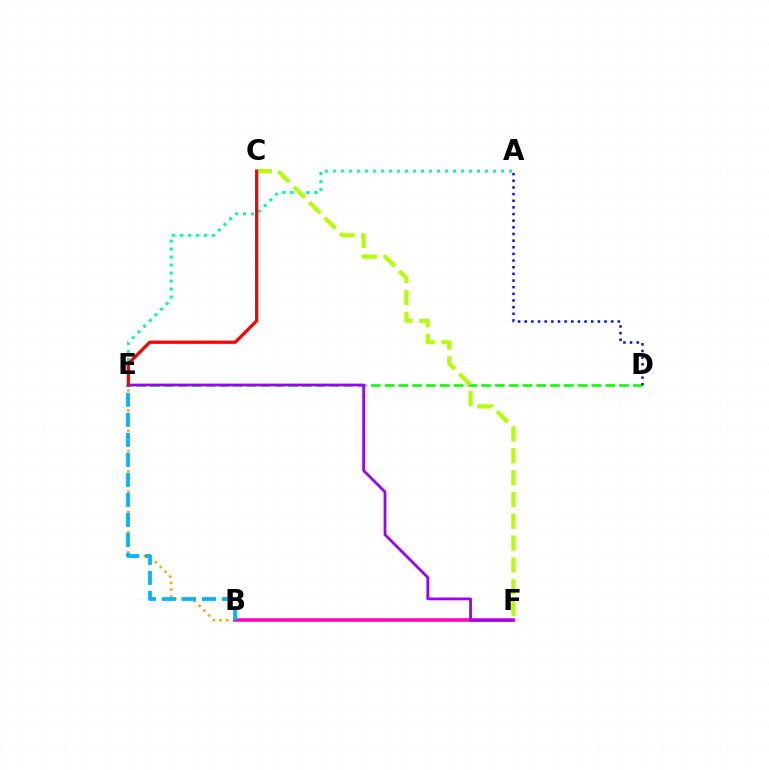{('A', 'E'): [{'color': '#00ff9d', 'line_style': 'dotted', 'thickness': 2.18}], ('D', 'E'): [{'color': '#08ff00', 'line_style': 'dashed', 'thickness': 1.87}], ('B', 'E'): [{'color': '#ffa500', 'line_style': 'dotted', 'thickness': 1.83}, {'color': '#00b5ff', 'line_style': 'dashed', 'thickness': 2.72}], ('A', 'D'): [{'color': '#0010ff', 'line_style': 'dotted', 'thickness': 1.81}], ('B', 'F'): [{'color': '#ff00bd', 'line_style': 'solid', 'thickness': 2.53}], ('C', 'F'): [{'color': '#b3ff00', 'line_style': 'dashed', 'thickness': 2.97}], ('E', 'F'): [{'color': '#9b00ff', 'line_style': 'solid', 'thickness': 1.99}], ('C', 'E'): [{'color': '#ff0000', 'line_style': 'solid', 'thickness': 2.34}]}